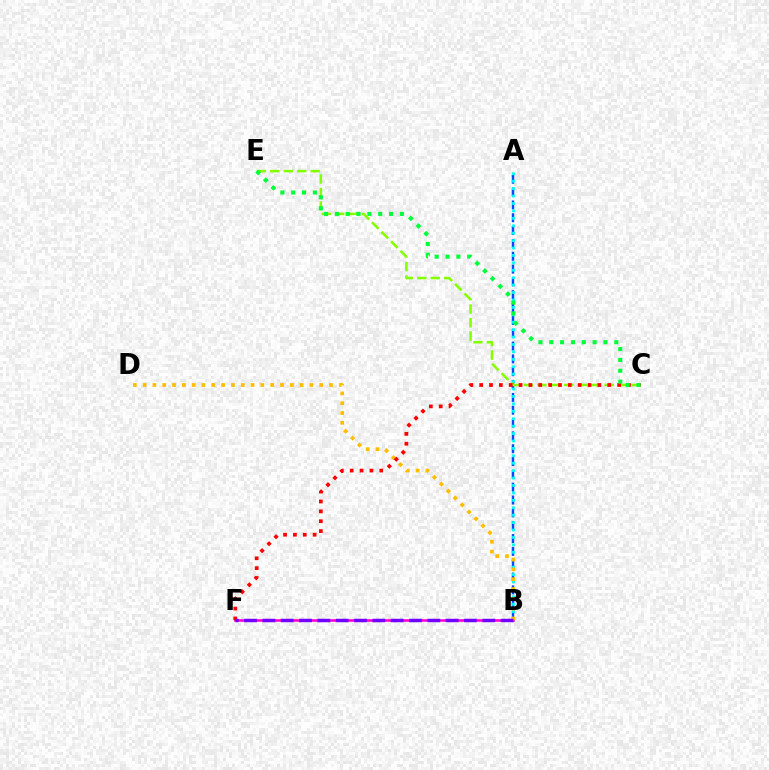{('A', 'B'): [{'color': '#004bff', 'line_style': 'dashed', 'thickness': 1.74}, {'color': '#00fff6', 'line_style': 'dotted', 'thickness': 2.02}], ('C', 'E'): [{'color': '#84ff00', 'line_style': 'dashed', 'thickness': 1.83}, {'color': '#00ff39', 'line_style': 'dotted', 'thickness': 2.94}], ('B', 'F'): [{'color': '#ff00cf', 'line_style': 'solid', 'thickness': 1.88}, {'color': '#7200ff', 'line_style': 'dashed', 'thickness': 2.49}], ('B', 'D'): [{'color': '#ffbd00', 'line_style': 'dotted', 'thickness': 2.67}], ('C', 'F'): [{'color': '#ff0000', 'line_style': 'dotted', 'thickness': 2.68}]}